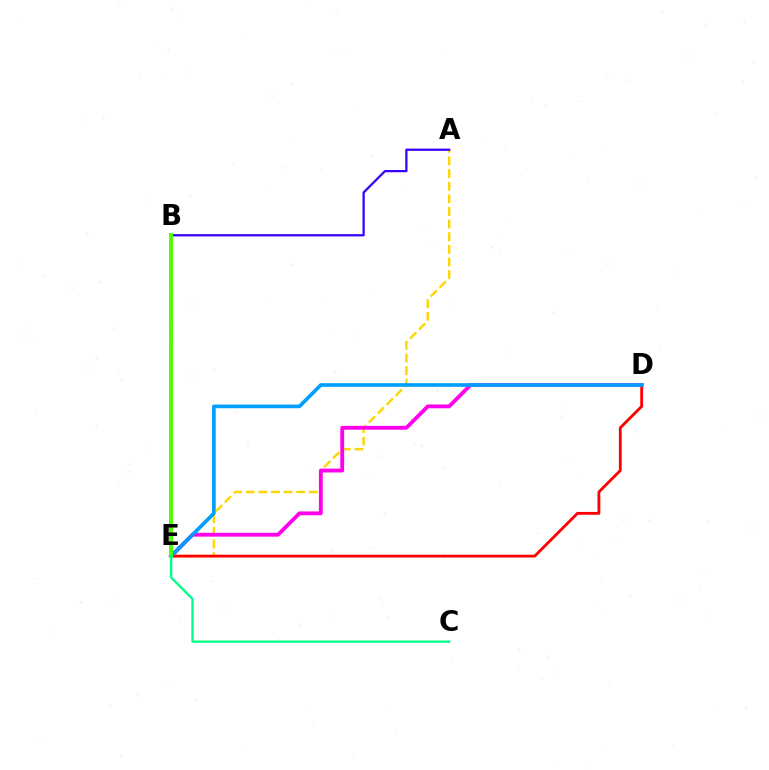{('A', 'E'): [{'color': '#ffd500', 'line_style': 'dashed', 'thickness': 1.72}], ('D', 'E'): [{'color': '#ff0000', 'line_style': 'solid', 'thickness': 2.03}, {'color': '#ff00ed', 'line_style': 'solid', 'thickness': 2.76}, {'color': '#009eff', 'line_style': 'solid', 'thickness': 2.64}], ('A', 'B'): [{'color': '#3700ff', 'line_style': 'solid', 'thickness': 1.63}], ('B', 'E'): [{'color': '#4fff00', 'line_style': 'solid', 'thickness': 2.85}], ('C', 'E'): [{'color': '#00ff86', 'line_style': 'solid', 'thickness': 1.69}]}